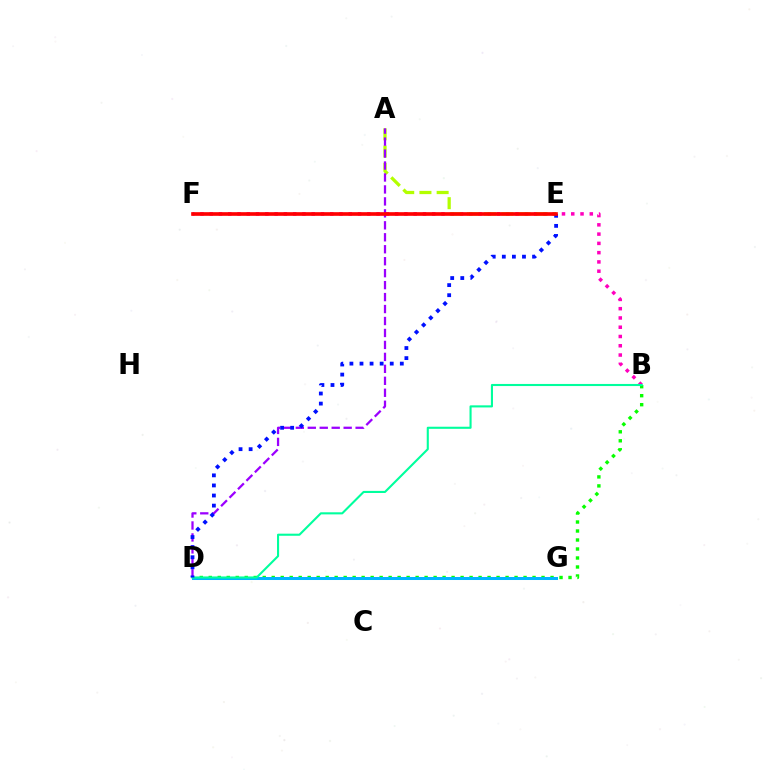{('B', 'D'): [{'color': '#08ff00', 'line_style': 'dotted', 'thickness': 2.44}, {'color': '#00ff9d', 'line_style': 'solid', 'thickness': 1.51}], ('D', 'G'): [{'color': '#ffa500', 'line_style': 'solid', 'thickness': 2.13}, {'color': '#00b5ff', 'line_style': 'solid', 'thickness': 2.18}], ('B', 'F'): [{'color': '#ff00bd', 'line_style': 'dotted', 'thickness': 2.52}], ('A', 'E'): [{'color': '#b3ff00', 'line_style': 'dashed', 'thickness': 2.34}], ('A', 'D'): [{'color': '#9b00ff', 'line_style': 'dashed', 'thickness': 1.62}], ('D', 'E'): [{'color': '#0010ff', 'line_style': 'dotted', 'thickness': 2.74}], ('E', 'F'): [{'color': '#ff0000', 'line_style': 'solid', 'thickness': 2.63}]}